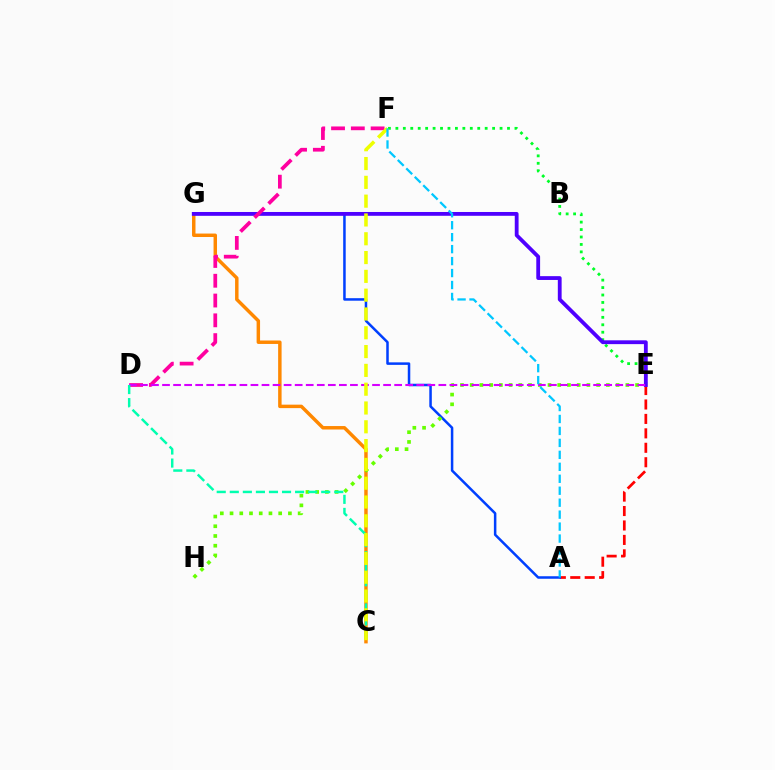{('C', 'G'): [{'color': '#ff8800', 'line_style': 'solid', 'thickness': 2.49}], ('A', 'E'): [{'color': '#ff0000', 'line_style': 'dashed', 'thickness': 1.96}], ('A', 'G'): [{'color': '#003fff', 'line_style': 'solid', 'thickness': 1.81}], ('E', 'F'): [{'color': '#00ff27', 'line_style': 'dotted', 'thickness': 2.02}], ('E', 'H'): [{'color': '#66ff00', 'line_style': 'dotted', 'thickness': 2.64}], ('E', 'G'): [{'color': '#4f00ff', 'line_style': 'solid', 'thickness': 2.74}], ('D', 'F'): [{'color': '#ff00a0', 'line_style': 'dashed', 'thickness': 2.69}], ('D', 'E'): [{'color': '#d600ff', 'line_style': 'dashed', 'thickness': 1.5}], ('C', 'D'): [{'color': '#00ffaf', 'line_style': 'dashed', 'thickness': 1.77}], ('C', 'F'): [{'color': '#eeff00', 'line_style': 'dashed', 'thickness': 2.55}], ('A', 'F'): [{'color': '#00c7ff', 'line_style': 'dashed', 'thickness': 1.62}]}